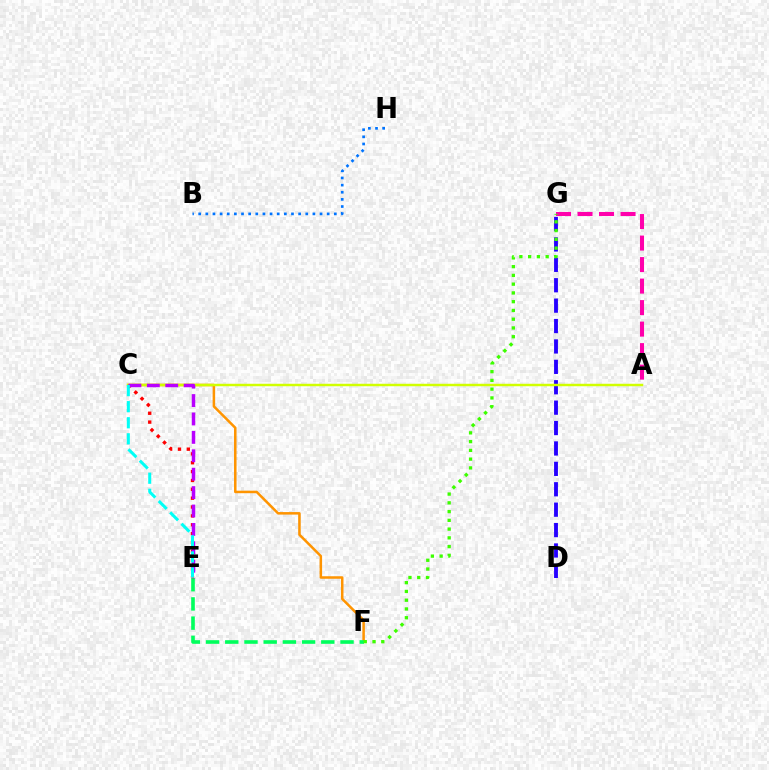{('C', 'F'): [{'color': '#ff9400', 'line_style': 'solid', 'thickness': 1.81}], ('D', 'G'): [{'color': '#2500ff', 'line_style': 'dashed', 'thickness': 2.77}], ('E', 'F'): [{'color': '#00ff5c', 'line_style': 'dashed', 'thickness': 2.61}], ('A', 'C'): [{'color': '#d1ff00', 'line_style': 'solid', 'thickness': 1.77}], ('A', 'G'): [{'color': '#ff00ac', 'line_style': 'dashed', 'thickness': 2.92}], ('B', 'H'): [{'color': '#0074ff', 'line_style': 'dotted', 'thickness': 1.94}], ('C', 'E'): [{'color': '#ff0000', 'line_style': 'dotted', 'thickness': 2.41}, {'color': '#b900ff', 'line_style': 'dashed', 'thickness': 2.5}, {'color': '#00fff6', 'line_style': 'dashed', 'thickness': 2.18}], ('F', 'G'): [{'color': '#3dff00', 'line_style': 'dotted', 'thickness': 2.38}]}